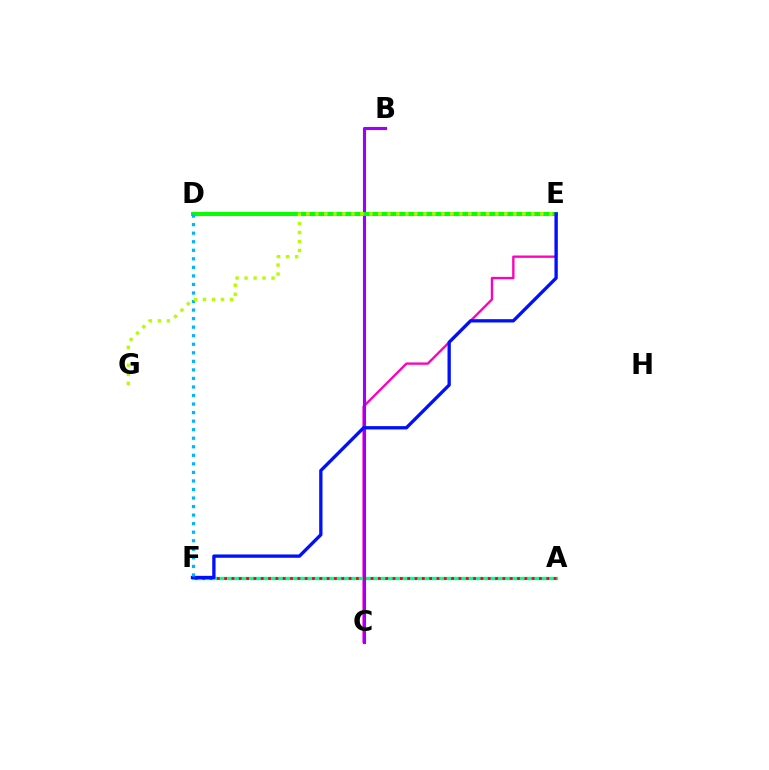{('D', 'E'): [{'color': '#ffa500', 'line_style': 'dotted', 'thickness': 2.94}, {'color': '#08ff00', 'line_style': 'solid', 'thickness': 2.89}], ('C', 'E'): [{'color': '#ff00bd', 'line_style': 'solid', 'thickness': 1.69}], ('A', 'F'): [{'color': '#00ff9d', 'line_style': 'solid', 'thickness': 2.4}, {'color': '#ff0000', 'line_style': 'dotted', 'thickness': 1.99}], ('B', 'C'): [{'color': '#9b00ff', 'line_style': 'solid', 'thickness': 2.25}], ('E', 'F'): [{'color': '#0010ff', 'line_style': 'solid', 'thickness': 2.39}], ('D', 'F'): [{'color': '#00b5ff', 'line_style': 'dotted', 'thickness': 2.32}], ('E', 'G'): [{'color': '#b3ff00', 'line_style': 'dotted', 'thickness': 2.44}]}